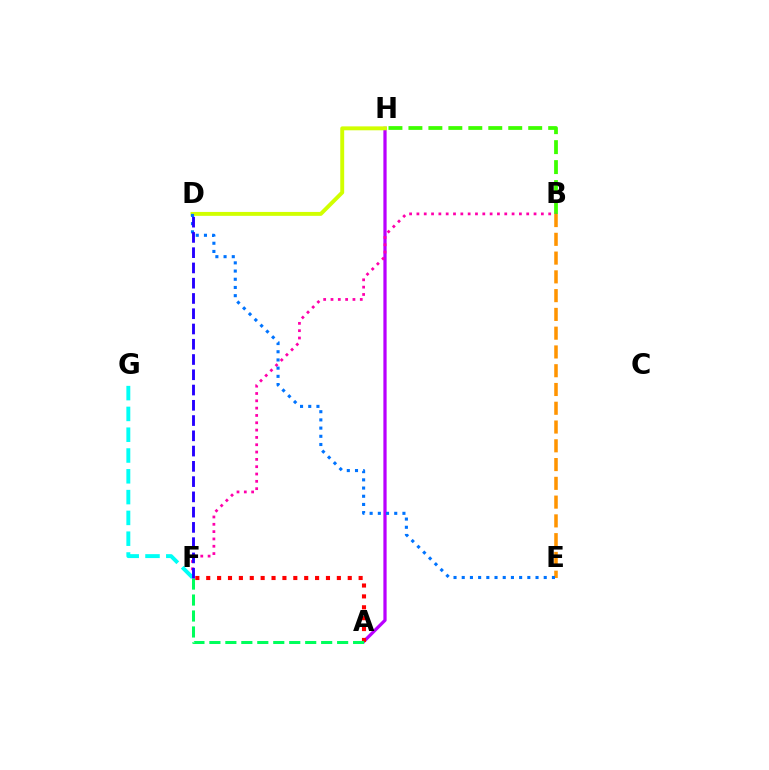{('A', 'H'): [{'color': '#b900ff', 'line_style': 'solid', 'thickness': 2.34}], ('B', 'H'): [{'color': '#3dff00', 'line_style': 'dashed', 'thickness': 2.71}], ('D', 'H'): [{'color': '#d1ff00', 'line_style': 'solid', 'thickness': 2.82}], ('B', 'F'): [{'color': '#ff00ac', 'line_style': 'dotted', 'thickness': 1.99}], ('F', 'G'): [{'color': '#00fff6', 'line_style': 'dashed', 'thickness': 2.83}], ('B', 'E'): [{'color': '#ff9400', 'line_style': 'dashed', 'thickness': 2.55}], ('A', 'F'): [{'color': '#ff0000', 'line_style': 'dotted', 'thickness': 2.96}, {'color': '#00ff5c', 'line_style': 'dashed', 'thickness': 2.17}], ('D', 'E'): [{'color': '#0074ff', 'line_style': 'dotted', 'thickness': 2.23}], ('D', 'F'): [{'color': '#2500ff', 'line_style': 'dashed', 'thickness': 2.07}]}